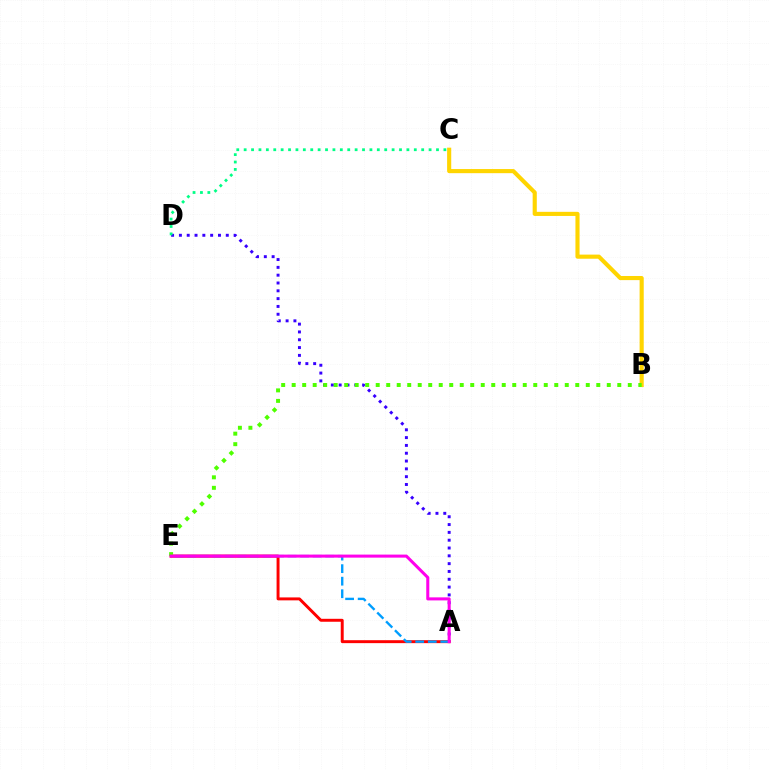{('A', 'D'): [{'color': '#3700ff', 'line_style': 'dotted', 'thickness': 2.12}], ('C', 'D'): [{'color': '#00ff86', 'line_style': 'dotted', 'thickness': 2.01}], ('A', 'E'): [{'color': '#ff0000', 'line_style': 'solid', 'thickness': 2.12}, {'color': '#009eff', 'line_style': 'dashed', 'thickness': 1.7}, {'color': '#ff00ed', 'line_style': 'solid', 'thickness': 2.19}], ('B', 'C'): [{'color': '#ffd500', 'line_style': 'solid', 'thickness': 2.97}], ('B', 'E'): [{'color': '#4fff00', 'line_style': 'dotted', 'thickness': 2.85}]}